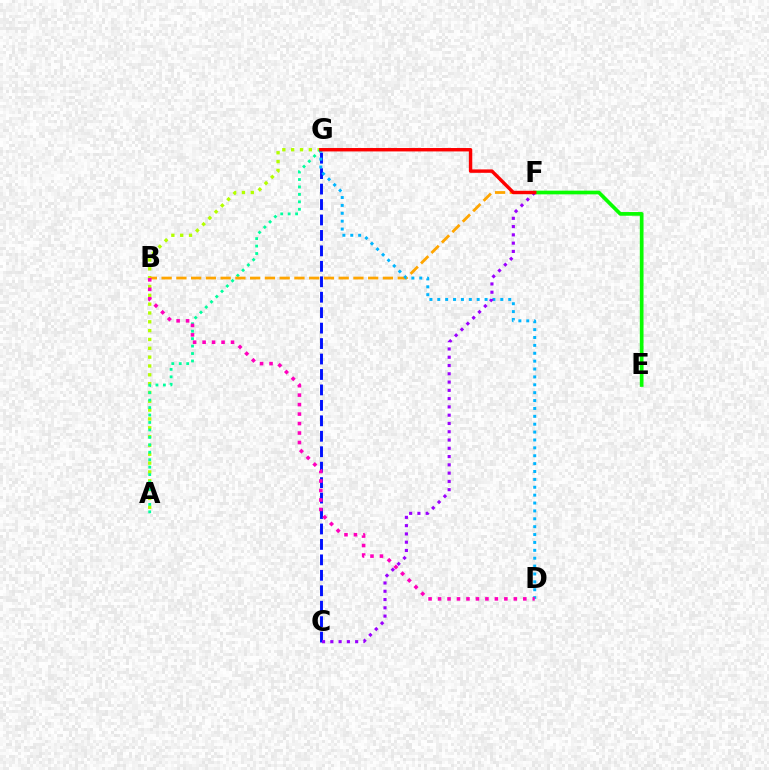{('C', 'G'): [{'color': '#0010ff', 'line_style': 'dashed', 'thickness': 2.1}], ('A', 'G'): [{'color': '#b3ff00', 'line_style': 'dotted', 'thickness': 2.4}, {'color': '#00ff9d', 'line_style': 'dotted', 'thickness': 2.02}], ('B', 'F'): [{'color': '#ffa500', 'line_style': 'dashed', 'thickness': 2.0}], ('D', 'G'): [{'color': '#00b5ff', 'line_style': 'dotted', 'thickness': 2.14}], ('E', 'F'): [{'color': '#08ff00', 'line_style': 'solid', 'thickness': 2.66}], ('B', 'D'): [{'color': '#ff00bd', 'line_style': 'dotted', 'thickness': 2.57}], ('C', 'F'): [{'color': '#9b00ff', 'line_style': 'dotted', 'thickness': 2.25}], ('F', 'G'): [{'color': '#ff0000', 'line_style': 'solid', 'thickness': 2.46}]}